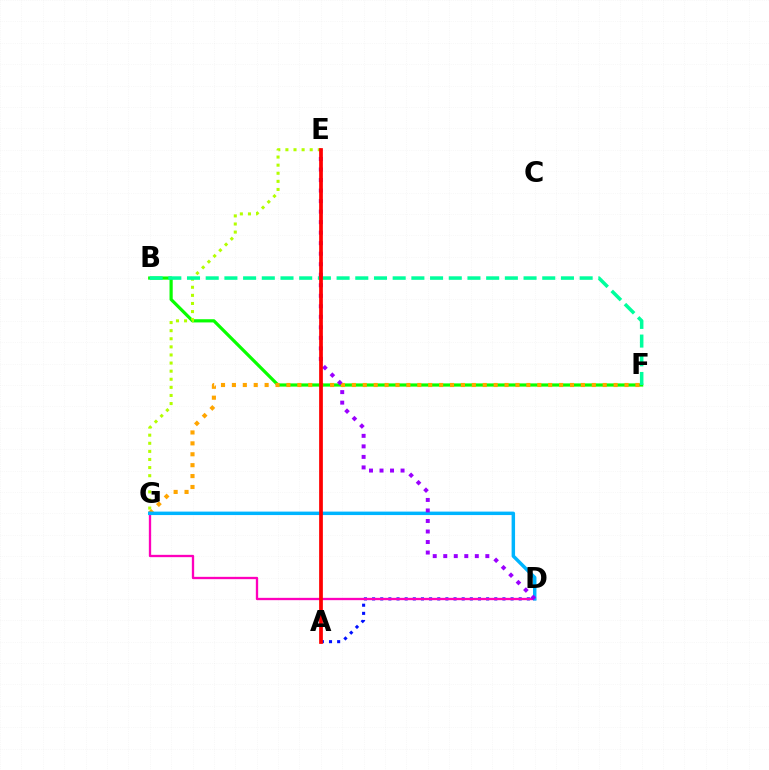{('A', 'D'): [{'color': '#0010ff', 'line_style': 'dotted', 'thickness': 2.21}], ('B', 'F'): [{'color': '#08ff00', 'line_style': 'solid', 'thickness': 2.31}, {'color': '#00ff9d', 'line_style': 'dashed', 'thickness': 2.54}], ('F', 'G'): [{'color': '#ffa500', 'line_style': 'dotted', 'thickness': 2.96}], ('D', 'G'): [{'color': '#ff00bd', 'line_style': 'solid', 'thickness': 1.67}, {'color': '#00b5ff', 'line_style': 'solid', 'thickness': 2.49}], ('E', 'G'): [{'color': '#b3ff00', 'line_style': 'dotted', 'thickness': 2.2}], ('D', 'E'): [{'color': '#9b00ff', 'line_style': 'dotted', 'thickness': 2.86}], ('A', 'E'): [{'color': '#ff0000', 'line_style': 'solid', 'thickness': 2.69}]}